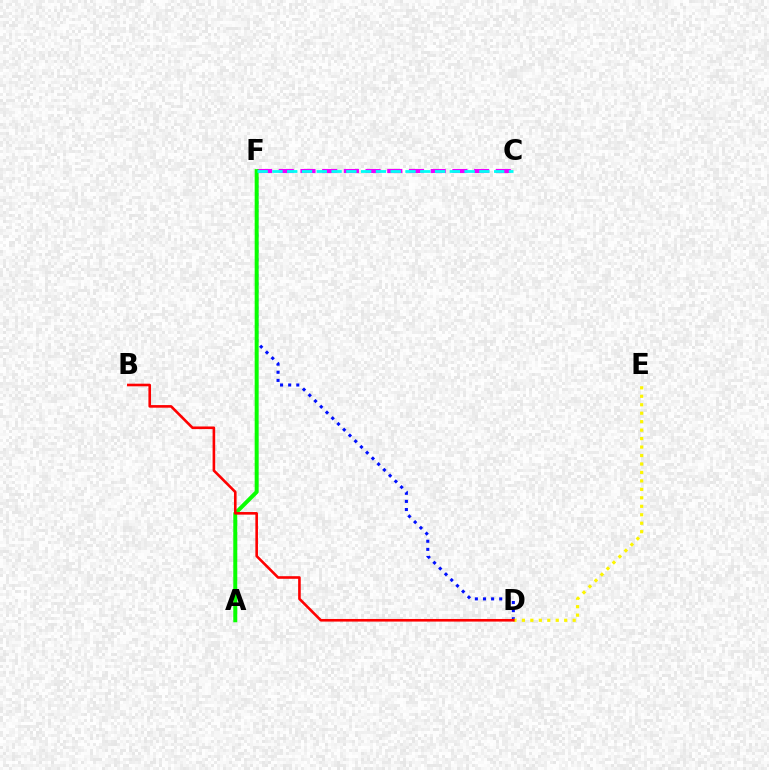{('C', 'F'): [{'color': '#ee00ff', 'line_style': 'dashed', 'thickness': 2.95}, {'color': '#00fff6', 'line_style': 'dashed', 'thickness': 2.01}], ('D', 'F'): [{'color': '#0010ff', 'line_style': 'dotted', 'thickness': 2.21}], ('D', 'E'): [{'color': '#fcf500', 'line_style': 'dotted', 'thickness': 2.3}], ('A', 'F'): [{'color': '#08ff00', 'line_style': 'solid', 'thickness': 2.87}], ('B', 'D'): [{'color': '#ff0000', 'line_style': 'solid', 'thickness': 1.88}]}